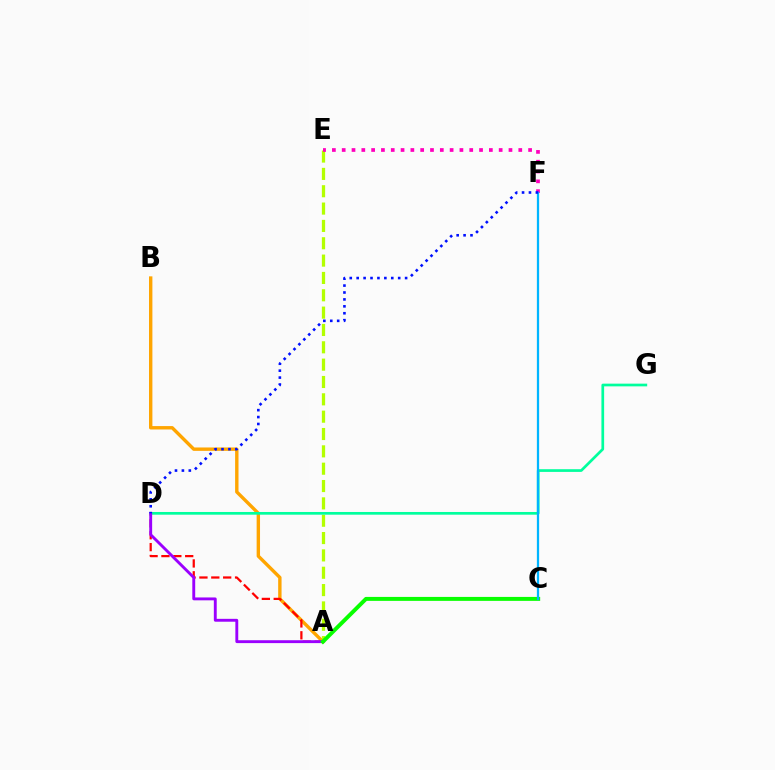{('A', 'B'): [{'color': '#ffa500', 'line_style': 'solid', 'thickness': 2.44}], ('A', 'D'): [{'color': '#ff0000', 'line_style': 'dashed', 'thickness': 1.61}, {'color': '#9b00ff', 'line_style': 'solid', 'thickness': 2.07}], ('A', 'E'): [{'color': '#b3ff00', 'line_style': 'dashed', 'thickness': 2.36}], ('D', 'G'): [{'color': '#00ff9d', 'line_style': 'solid', 'thickness': 1.95}], ('A', 'C'): [{'color': '#08ff00', 'line_style': 'solid', 'thickness': 2.84}], ('E', 'F'): [{'color': '#ff00bd', 'line_style': 'dotted', 'thickness': 2.67}], ('C', 'F'): [{'color': '#00b5ff', 'line_style': 'solid', 'thickness': 1.63}], ('D', 'F'): [{'color': '#0010ff', 'line_style': 'dotted', 'thickness': 1.88}]}